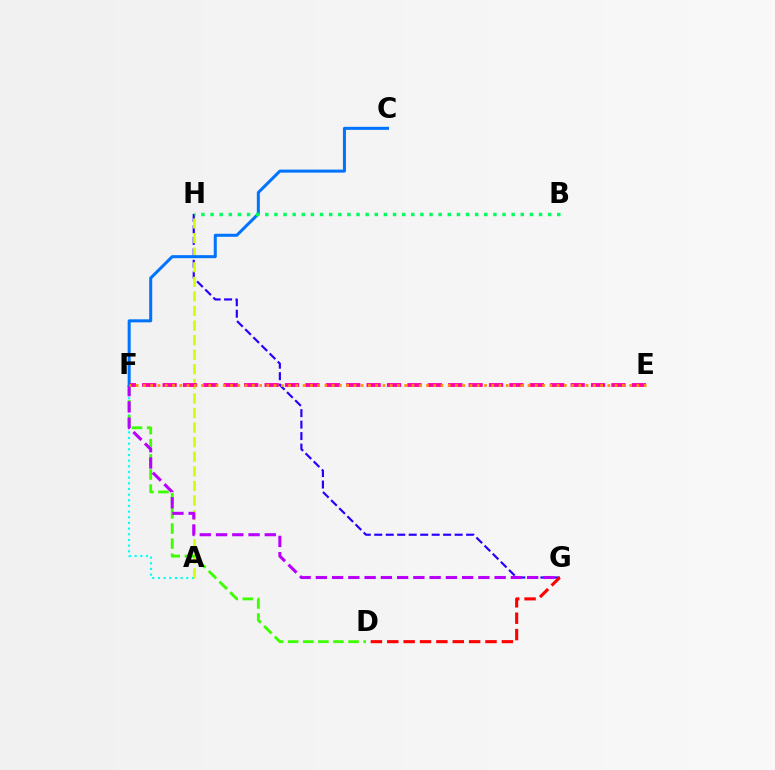{('A', 'F'): [{'color': '#00fff6', 'line_style': 'dotted', 'thickness': 1.54}], ('G', 'H'): [{'color': '#2500ff', 'line_style': 'dashed', 'thickness': 1.56}], ('D', 'G'): [{'color': '#ff0000', 'line_style': 'dashed', 'thickness': 2.22}], ('A', 'H'): [{'color': '#d1ff00', 'line_style': 'dashed', 'thickness': 1.98}], ('D', 'F'): [{'color': '#3dff00', 'line_style': 'dashed', 'thickness': 2.05}], ('F', 'G'): [{'color': '#b900ff', 'line_style': 'dashed', 'thickness': 2.21}], ('C', 'F'): [{'color': '#0074ff', 'line_style': 'solid', 'thickness': 2.18}], ('E', 'F'): [{'color': '#ff00ac', 'line_style': 'dashed', 'thickness': 2.77}, {'color': '#ff9400', 'line_style': 'dotted', 'thickness': 1.97}], ('B', 'H'): [{'color': '#00ff5c', 'line_style': 'dotted', 'thickness': 2.48}]}